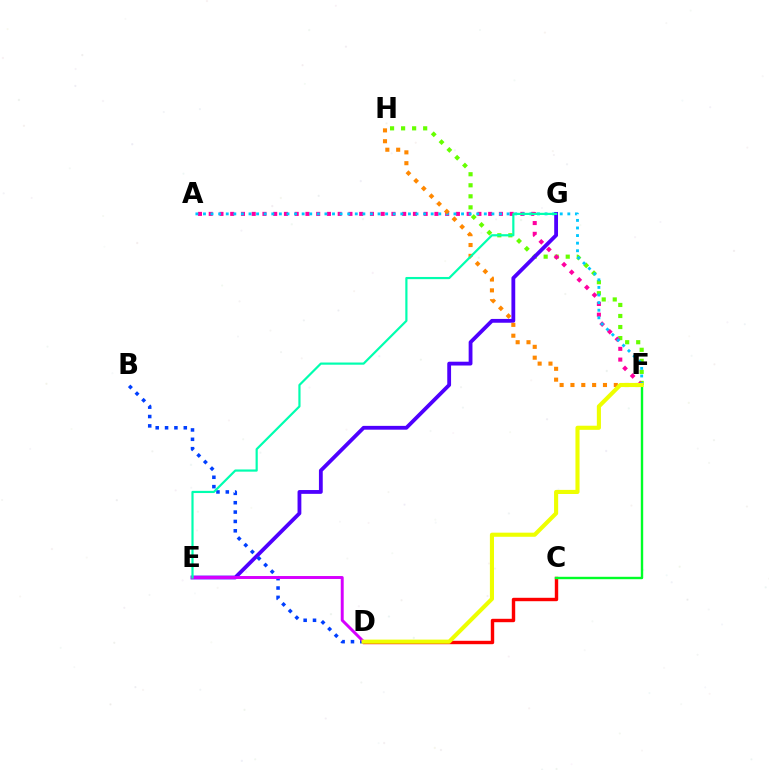{('F', 'H'): [{'color': '#66ff00', 'line_style': 'dotted', 'thickness': 3.0}, {'color': '#ff8800', 'line_style': 'dotted', 'thickness': 2.95}], ('A', 'F'): [{'color': '#ff00a0', 'line_style': 'dotted', 'thickness': 2.92}, {'color': '#00c7ff', 'line_style': 'dotted', 'thickness': 2.06}], ('E', 'G'): [{'color': '#4f00ff', 'line_style': 'solid', 'thickness': 2.74}, {'color': '#00ffaf', 'line_style': 'solid', 'thickness': 1.58}], ('C', 'D'): [{'color': '#ff0000', 'line_style': 'solid', 'thickness': 2.45}], ('B', 'D'): [{'color': '#003fff', 'line_style': 'dotted', 'thickness': 2.54}], ('C', 'F'): [{'color': '#00ff27', 'line_style': 'solid', 'thickness': 1.72}], ('D', 'E'): [{'color': '#d600ff', 'line_style': 'solid', 'thickness': 2.12}], ('D', 'F'): [{'color': '#eeff00', 'line_style': 'solid', 'thickness': 2.96}]}